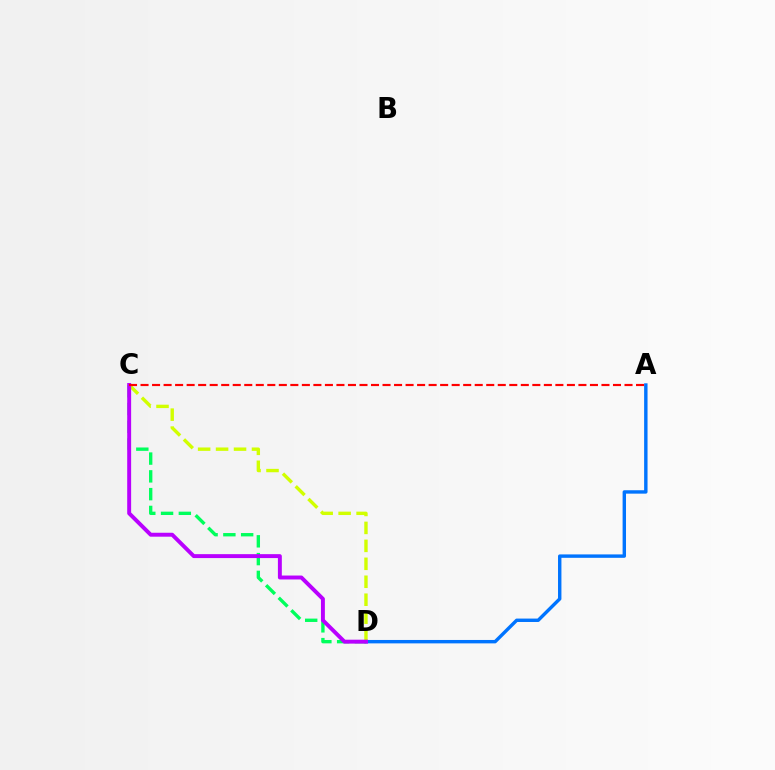{('C', 'D'): [{'color': '#d1ff00', 'line_style': 'dashed', 'thickness': 2.44}, {'color': '#00ff5c', 'line_style': 'dashed', 'thickness': 2.42}, {'color': '#b900ff', 'line_style': 'solid', 'thickness': 2.83}], ('A', 'D'): [{'color': '#0074ff', 'line_style': 'solid', 'thickness': 2.45}], ('A', 'C'): [{'color': '#ff0000', 'line_style': 'dashed', 'thickness': 1.57}]}